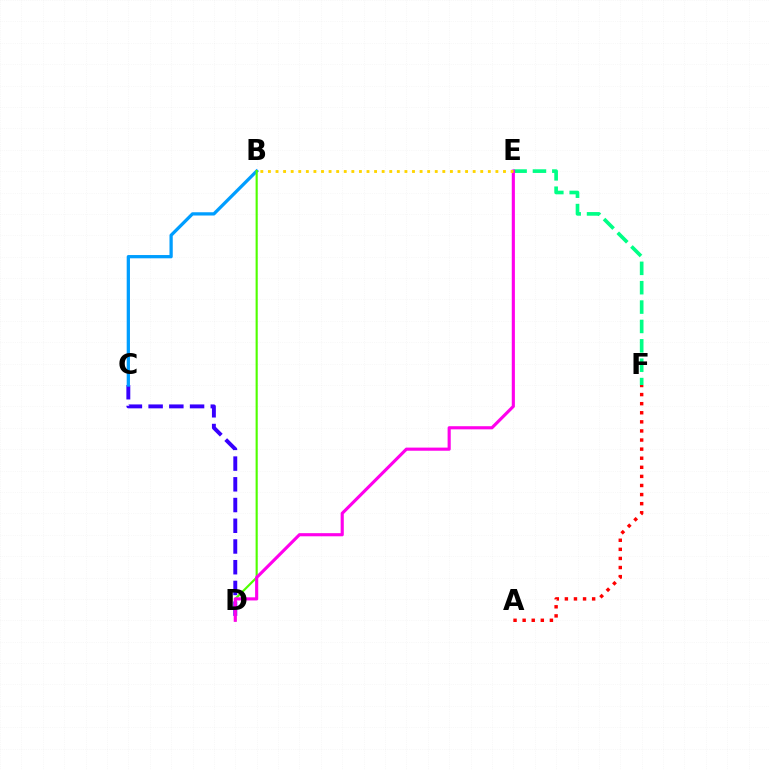{('C', 'D'): [{'color': '#3700ff', 'line_style': 'dashed', 'thickness': 2.82}], ('B', 'C'): [{'color': '#009eff', 'line_style': 'solid', 'thickness': 2.35}], ('B', 'D'): [{'color': '#4fff00', 'line_style': 'solid', 'thickness': 1.54}], ('A', 'F'): [{'color': '#ff0000', 'line_style': 'dotted', 'thickness': 2.47}], ('E', 'F'): [{'color': '#00ff86', 'line_style': 'dashed', 'thickness': 2.63}], ('D', 'E'): [{'color': '#ff00ed', 'line_style': 'solid', 'thickness': 2.26}], ('B', 'E'): [{'color': '#ffd500', 'line_style': 'dotted', 'thickness': 2.06}]}